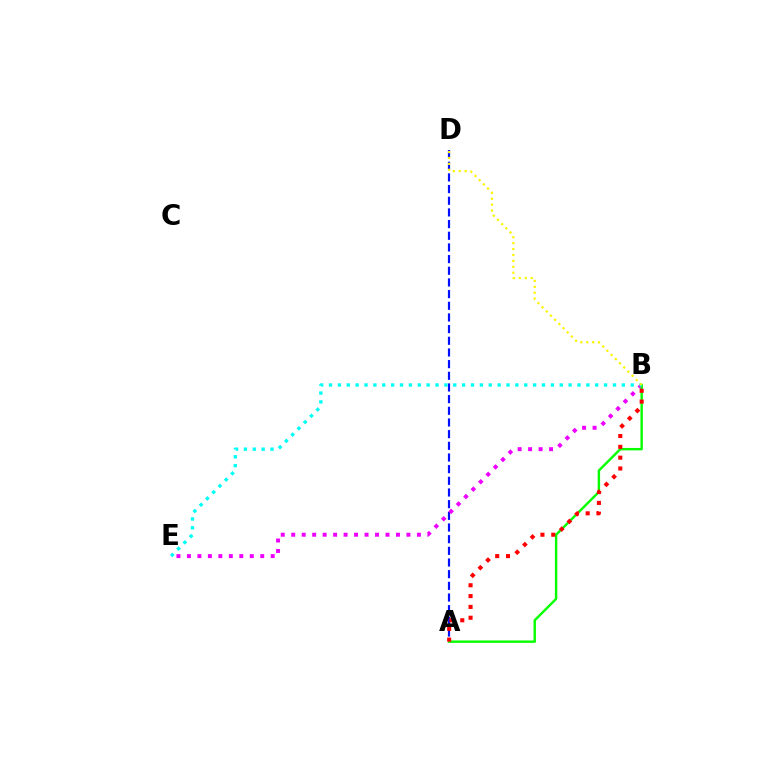{('A', 'D'): [{'color': '#0010ff', 'line_style': 'dashed', 'thickness': 1.59}], ('B', 'E'): [{'color': '#ee00ff', 'line_style': 'dotted', 'thickness': 2.85}, {'color': '#00fff6', 'line_style': 'dotted', 'thickness': 2.41}], ('A', 'B'): [{'color': '#08ff00', 'line_style': 'solid', 'thickness': 1.74}, {'color': '#ff0000', 'line_style': 'dotted', 'thickness': 2.94}], ('B', 'D'): [{'color': '#fcf500', 'line_style': 'dotted', 'thickness': 1.61}]}